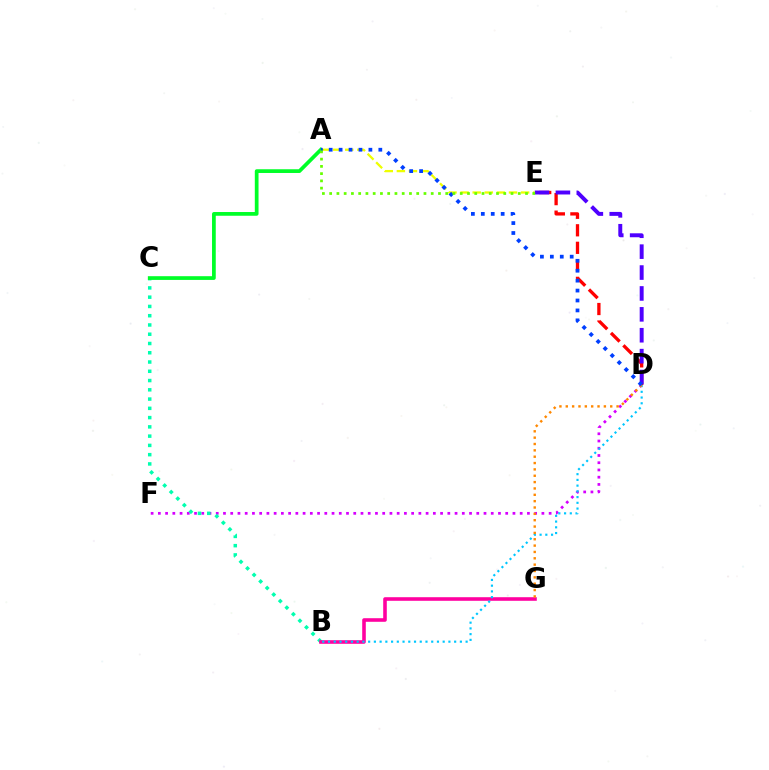{('D', 'E'): [{'color': '#ff0000', 'line_style': 'dashed', 'thickness': 2.38}, {'color': '#4f00ff', 'line_style': 'dashed', 'thickness': 2.84}], ('D', 'F'): [{'color': '#d600ff', 'line_style': 'dotted', 'thickness': 1.97}], ('B', 'C'): [{'color': '#00ffaf', 'line_style': 'dotted', 'thickness': 2.52}], ('B', 'G'): [{'color': '#ff00a0', 'line_style': 'solid', 'thickness': 2.58}], ('A', 'E'): [{'color': '#eeff00', 'line_style': 'dashed', 'thickness': 1.64}, {'color': '#66ff00', 'line_style': 'dotted', 'thickness': 1.97}], ('B', 'D'): [{'color': '#00c7ff', 'line_style': 'dotted', 'thickness': 1.56}], ('D', 'G'): [{'color': '#ff8800', 'line_style': 'dotted', 'thickness': 1.73}], ('A', 'C'): [{'color': '#00ff27', 'line_style': 'solid', 'thickness': 2.68}], ('A', 'D'): [{'color': '#003fff', 'line_style': 'dotted', 'thickness': 2.7}]}